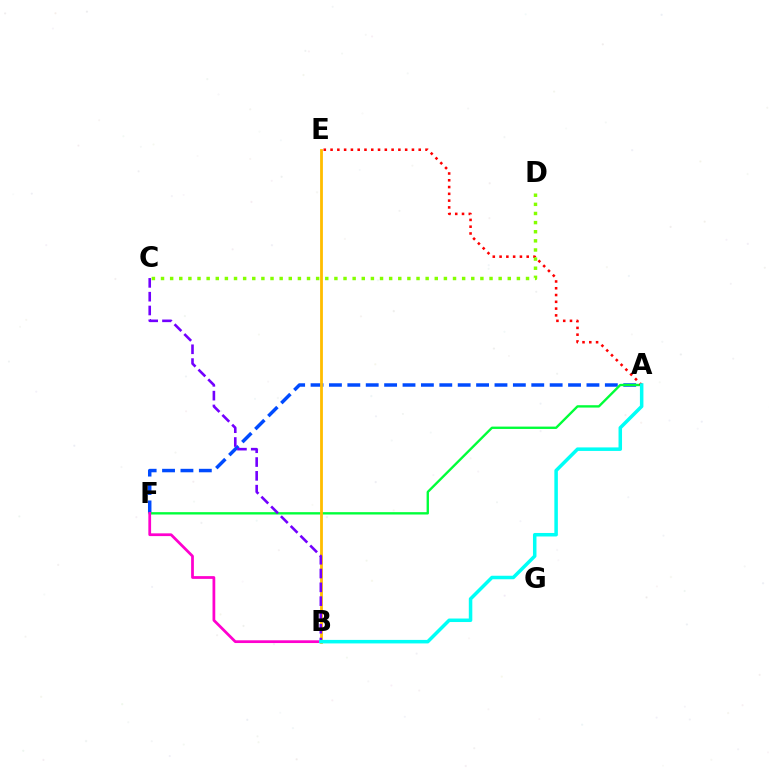{('A', 'F'): [{'color': '#004bff', 'line_style': 'dashed', 'thickness': 2.5}, {'color': '#00ff39', 'line_style': 'solid', 'thickness': 1.7}], ('B', 'F'): [{'color': '#ff00cf', 'line_style': 'solid', 'thickness': 1.98}], ('A', 'E'): [{'color': '#ff0000', 'line_style': 'dotted', 'thickness': 1.84}], ('C', 'D'): [{'color': '#84ff00', 'line_style': 'dotted', 'thickness': 2.48}], ('B', 'E'): [{'color': '#ffbd00', 'line_style': 'solid', 'thickness': 2.01}], ('B', 'C'): [{'color': '#7200ff', 'line_style': 'dashed', 'thickness': 1.88}], ('A', 'B'): [{'color': '#00fff6', 'line_style': 'solid', 'thickness': 2.53}]}